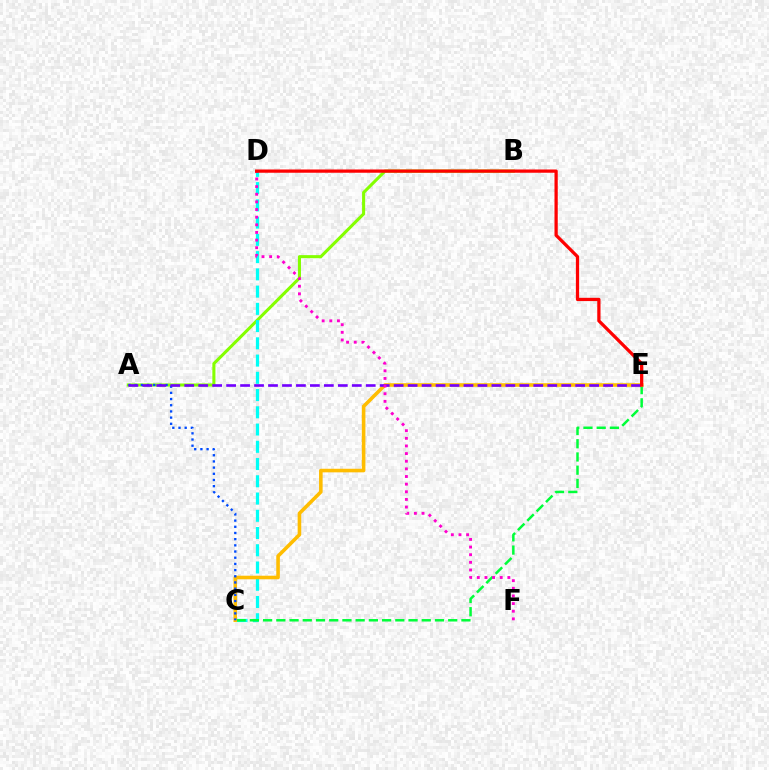{('A', 'B'): [{'color': '#84ff00', 'line_style': 'solid', 'thickness': 2.21}], ('C', 'D'): [{'color': '#00fff6', 'line_style': 'dashed', 'thickness': 2.34}], ('C', 'E'): [{'color': '#00ff39', 'line_style': 'dashed', 'thickness': 1.8}, {'color': '#ffbd00', 'line_style': 'solid', 'thickness': 2.58}], ('A', 'C'): [{'color': '#004bff', 'line_style': 'dotted', 'thickness': 1.68}], ('A', 'E'): [{'color': '#7200ff', 'line_style': 'dashed', 'thickness': 1.9}], ('D', 'F'): [{'color': '#ff00cf', 'line_style': 'dotted', 'thickness': 2.07}], ('D', 'E'): [{'color': '#ff0000', 'line_style': 'solid', 'thickness': 2.34}]}